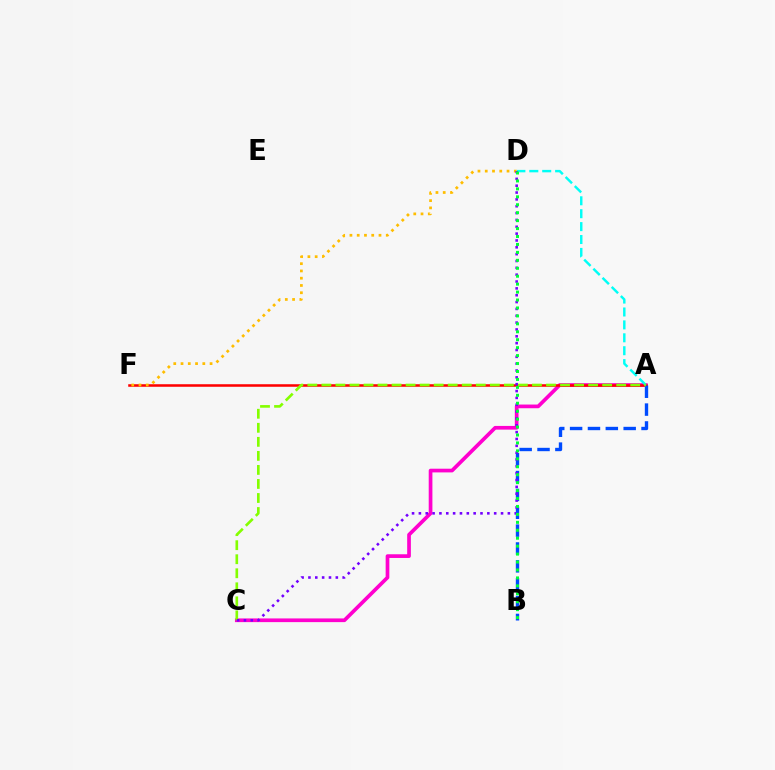{('A', 'C'): [{'color': '#ff00cf', 'line_style': 'solid', 'thickness': 2.66}, {'color': '#84ff00', 'line_style': 'dashed', 'thickness': 1.91}], ('A', 'F'): [{'color': '#ff0000', 'line_style': 'solid', 'thickness': 1.83}], ('A', 'D'): [{'color': '#00fff6', 'line_style': 'dashed', 'thickness': 1.75}], ('A', 'B'): [{'color': '#004bff', 'line_style': 'dashed', 'thickness': 2.43}], ('D', 'F'): [{'color': '#ffbd00', 'line_style': 'dotted', 'thickness': 1.97}], ('C', 'D'): [{'color': '#7200ff', 'line_style': 'dotted', 'thickness': 1.86}], ('B', 'D'): [{'color': '#00ff39', 'line_style': 'dotted', 'thickness': 2.16}]}